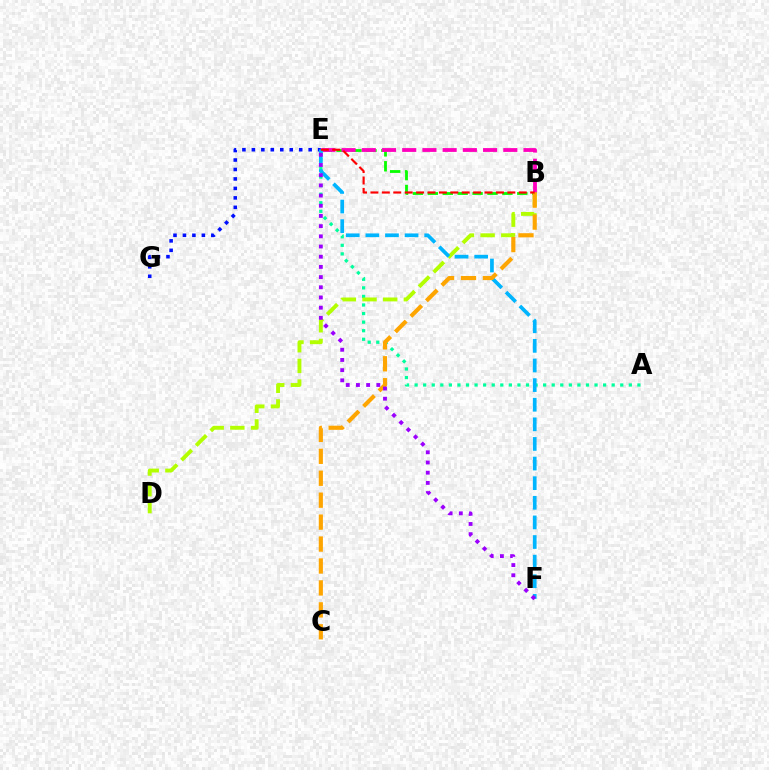{('B', 'E'): [{'color': '#08ff00', 'line_style': 'dashed', 'thickness': 2.03}, {'color': '#ff00bd', 'line_style': 'dashed', 'thickness': 2.75}, {'color': '#ff0000', 'line_style': 'dashed', 'thickness': 1.55}], ('E', 'G'): [{'color': '#0010ff', 'line_style': 'dotted', 'thickness': 2.57}], ('A', 'E'): [{'color': '#00ff9d', 'line_style': 'dotted', 'thickness': 2.33}], ('B', 'D'): [{'color': '#b3ff00', 'line_style': 'dashed', 'thickness': 2.81}], ('E', 'F'): [{'color': '#00b5ff', 'line_style': 'dashed', 'thickness': 2.66}, {'color': '#9b00ff', 'line_style': 'dotted', 'thickness': 2.77}], ('B', 'C'): [{'color': '#ffa500', 'line_style': 'dashed', 'thickness': 2.98}]}